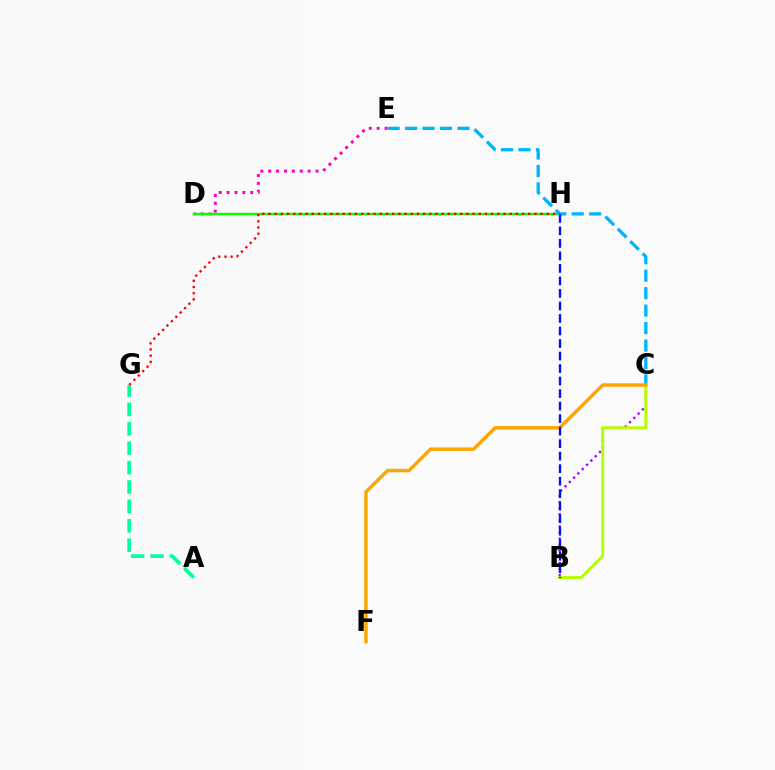{('D', 'E'): [{'color': '#ff00bd', 'line_style': 'dotted', 'thickness': 2.14}], ('D', 'H'): [{'color': '#08ff00', 'line_style': 'solid', 'thickness': 1.76}], ('B', 'C'): [{'color': '#9b00ff', 'line_style': 'dotted', 'thickness': 1.65}, {'color': '#b3ff00', 'line_style': 'solid', 'thickness': 2.1}], ('C', 'E'): [{'color': '#00b5ff', 'line_style': 'dashed', 'thickness': 2.37}], ('G', 'H'): [{'color': '#ff0000', 'line_style': 'dotted', 'thickness': 1.68}], ('A', 'G'): [{'color': '#00ff9d', 'line_style': 'dashed', 'thickness': 2.63}], ('C', 'F'): [{'color': '#ffa500', 'line_style': 'solid', 'thickness': 2.49}], ('B', 'H'): [{'color': '#0010ff', 'line_style': 'dashed', 'thickness': 1.7}]}